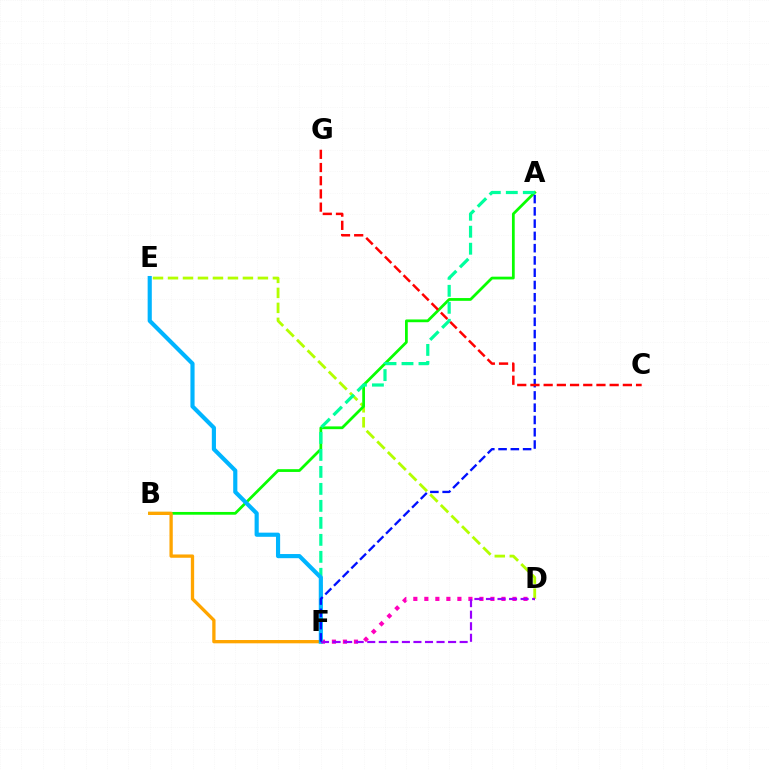{('D', 'E'): [{'color': '#b3ff00', 'line_style': 'dashed', 'thickness': 2.04}], ('A', 'B'): [{'color': '#08ff00', 'line_style': 'solid', 'thickness': 1.99}], ('D', 'F'): [{'color': '#ff00bd', 'line_style': 'dotted', 'thickness': 2.99}, {'color': '#9b00ff', 'line_style': 'dashed', 'thickness': 1.57}], ('A', 'F'): [{'color': '#00ff9d', 'line_style': 'dashed', 'thickness': 2.31}, {'color': '#0010ff', 'line_style': 'dashed', 'thickness': 1.67}], ('B', 'F'): [{'color': '#ffa500', 'line_style': 'solid', 'thickness': 2.38}], ('E', 'F'): [{'color': '#00b5ff', 'line_style': 'solid', 'thickness': 2.99}], ('C', 'G'): [{'color': '#ff0000', 'line_style': 'dashed', 'thickness': 1.79}]}